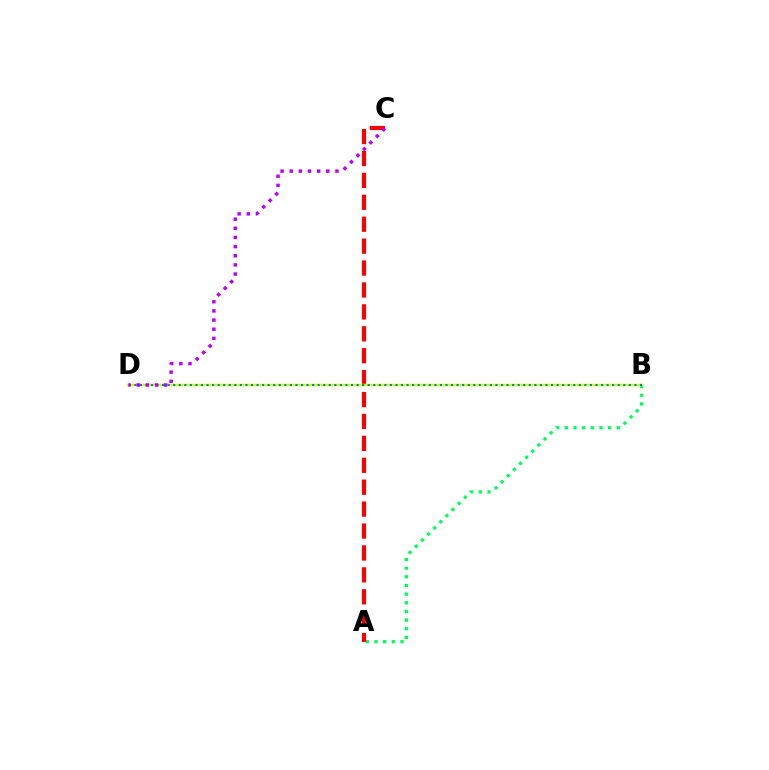{('A', 'B'): [{'color': '#00ff5c', 'line_style': 'dotted', 'thickness': 2.35}], ('A', 'C'): [{'color': '#ff0000', 'line_style': 'dashed', 'thickness': 2.98}], ('B', 'D'): [{'color': '#d1ff00', 'line_style': 'solid', 'thickness': 1.79}, {'color': '#0074ff', 'line_style': 'dotted', 'thickness': 1.51}], ('C', 'D'): [{'color': '#b900ff', 'line_style': 'dotted', 'thickness': 2.49}]}